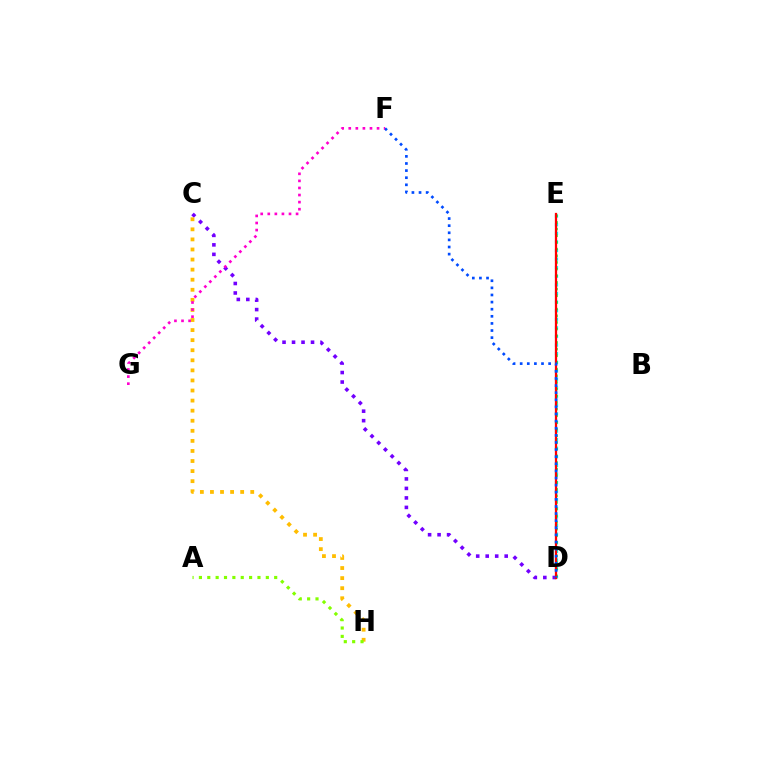{('C', 'D'): [{'color': '#7200ff', 'line_style': 'dotted', 'thickness': 2.58}], ('C', 'H'): [{'color': '#ffbd00', 'line_style': 'dotted', 'thickness': 2.74}], ('D', 'E'): [{'color': '#00fff6', 'line_style': 'dotted', 'thickness': 2.34}, {'color': '#00ff39', 'line_style': 'dotted', 'thickness': 1.81}, {'color': '#ff0000', 'line_style': 'solid', 'thickness': 1.63}], ('A', 'H'): [{'color': '#84ff00', 'line_style': 'dotted', 'thickness': 2.27}], ('D', 'F'): [{'color': '#004bff', 'line_style': 'dotted', 'thickness': 1.93}], ('F', 'G'): [{'color': '#ff00cf', 'line_style': 'dotted', 'thickness': 1.92}]}